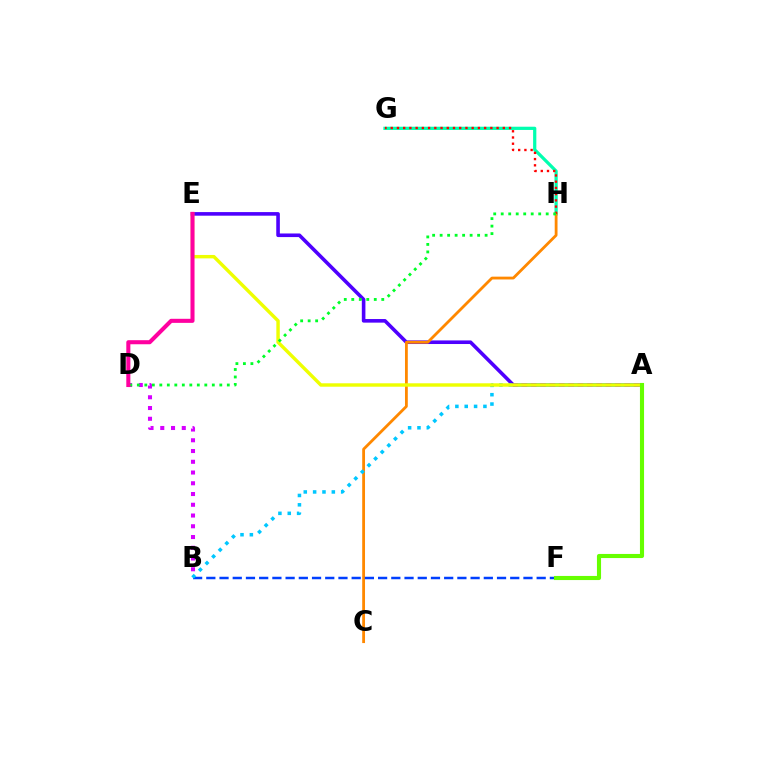{('G', 'H'): [{'color': '#00ffaf', 'line_style': 'solid', 'thickness': 2.33}, {'color': '#ff0000', 'line_style': 'dotted', 'thickness': 1.69}], ('A', 'E'): [{'color': '#4f00ff', 'line_style': 'solid', 'thickness': 2.59}, {'color': '#eeff00', 'line_style': 'solid', 'thickness': 2.46}], ('C', 'H'): [{'color': '#ff8800', 'line_style': 'solid', 'thickness': 2.02}], ('B', 'F'): [{'color': '#003fff', 'line_style': 'dashed', 'thickness': 1.8}], ('A', 'B'): [{'color': '#00c7ff', 'line_style': 'dotted', 'thickness': 2.54}], ('B', 'D'): [{'color': '#d600ff', 'line_style': 'dotted', 'thickness': 2.92}], ('A', 'F'): [{'color': '#66ff00', 'line_style': 'solid', 'thickness': 2.96}], ('D', 'H'): [{'color': '#00ff27', 'line_style': 'dotted', 'thickness': 2.04}], ('D', 'E'): [{'color': '#ff00a0', 'line_style': 'solid', 'thickness': 2.93}]}